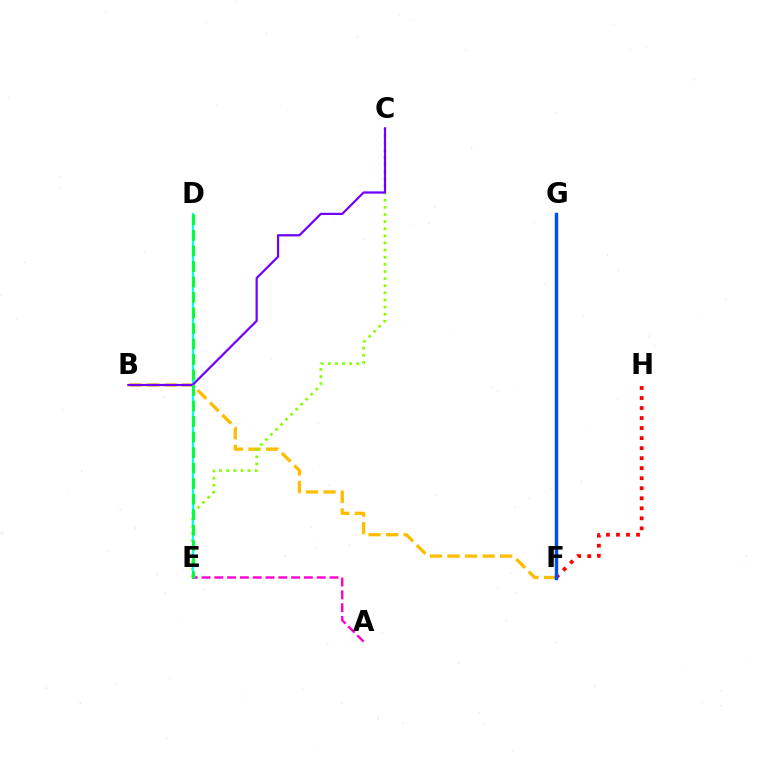{('F', 'H'): [{'color': '#ff0000', 'line_style': 'dotted', 'thickness': 2.72}], ('B', 'F'): [{'color': '#ffbd00', 'line_style': 'dashed', 'thickness': 2.38}], ('C', 'E'): [{'color': '#84ff00', 'line_style': 'dotted', 'thickness': 1.94}], ('D', 'E'): [{'color': '#00fff6', 'line_style': 'solid', 'thickness': 1.58}, {'color': '#00ff39', 'line_style': 'dashed', 'thickness': 2.11}], ('A', 'E'): [{'color': '#ff00cf', 'line_style': 'dashed', 'thickness': 1.74}], ('B', 'C'): [{'color': '#7200ff', 'line_style': 'solid', 'thickness': 1.6}], ('F', 'G'): [{'color': '#004bff', 'line_style': 'solid', 'thickness': 2.47}]}